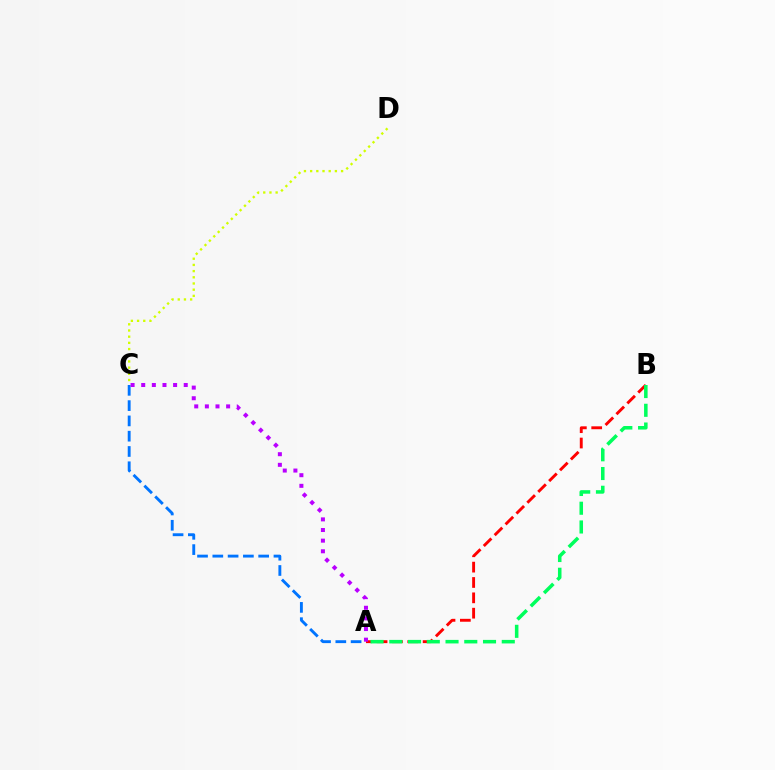{('A', 'B'): [{'color': '#ff0000', 'line_style': 'dashed', 'thickness': 2.09}, {'color': '#00ff5c', 'line_style': 'dashed', 'thickness': 2.55}], ('C', 'D'): [{'color': '#d1ff00', 'line_style': 'dotted', 'thickness': 1.68}], ('A', 'C'): [{'color': '#0074ff', 'line_style': 'dashed', 'thickness': 2.08}, {'color': '#b900ff', 'line_style': 'dotted', 'thickness': 2.89}]}